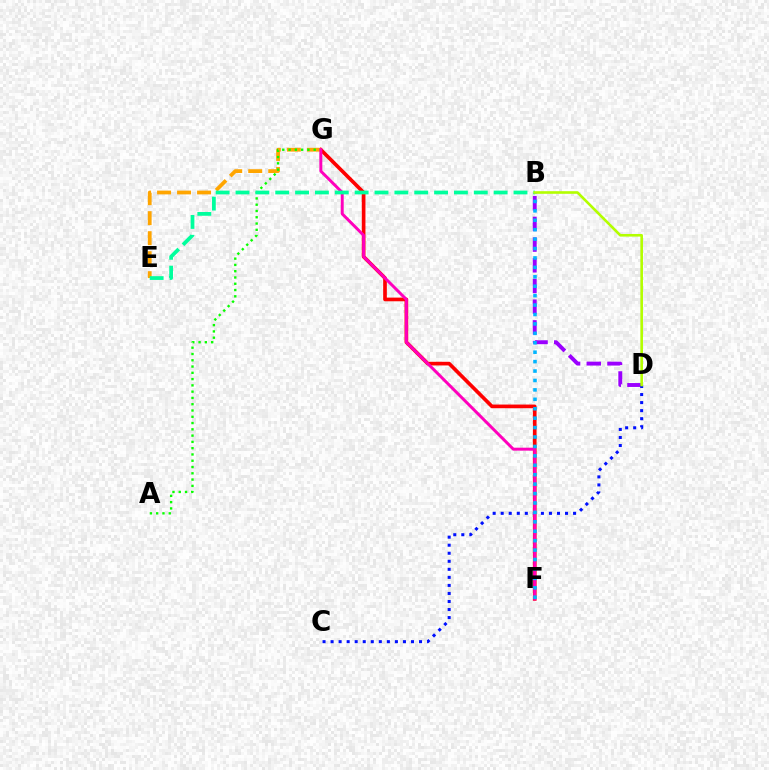{('F', 'G'): [{'color': '#ff0000', 'line_style': 'solid', 'thickness': 2.64}, {'color': '#ff00bd', 'line_style': 'solid', 'thickness': 2.13}], ('E', 'G'): [{'color': '#ffa500', 'line_style': 'dashed', 'thickness': 2.72}], ('B', 'D'): [{'color': '#9b00ff', 'line_style': 'dashed', 'thickness': 2.81}, {'color': '#b3ff00', 'line_style': 'solid', 'thickness': 1.89}], ('A', 'G'): [{'color': '#08ff00', 'line_style': 'dotted', 'thickness': 1.71}], ('C', 'D'): [{'color': '#0010ff', 'line_style': 'dotted', 'thickness': 2.18}], ('B', 'F'): [{'color': '#00b5ff', 'line_style': 'dotted', 'thickness': 2.56}], ('B', 'E'): [{'color': '#00ff9d', 'line_style': 'dashed', 'thickness': 2.7}]}